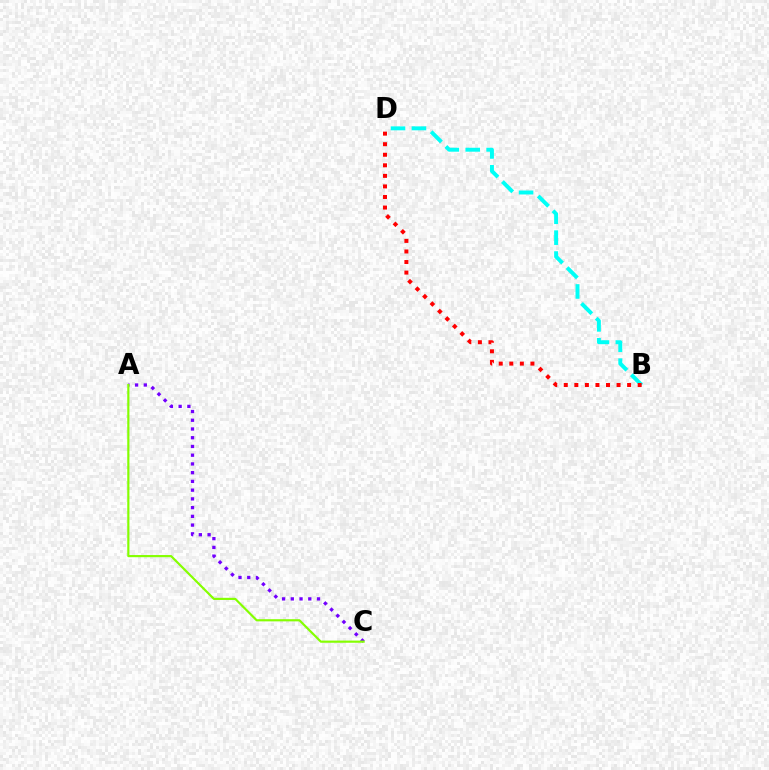{('B', 'D'): [{'color': '#00fff6', 'line_style': 'dashed', 'thickness': 2.84}, {'color': '#ff0000', 'line_style': 'dotted', 'thickness': 2.87}], ('A', 'C'): [{'color': '#7200ff', 'line_style': 'dotted', 'thickness': 2.37}, {'color': '#84ff00', 'line_style': 'solid', 'thickness': 1.56}]}